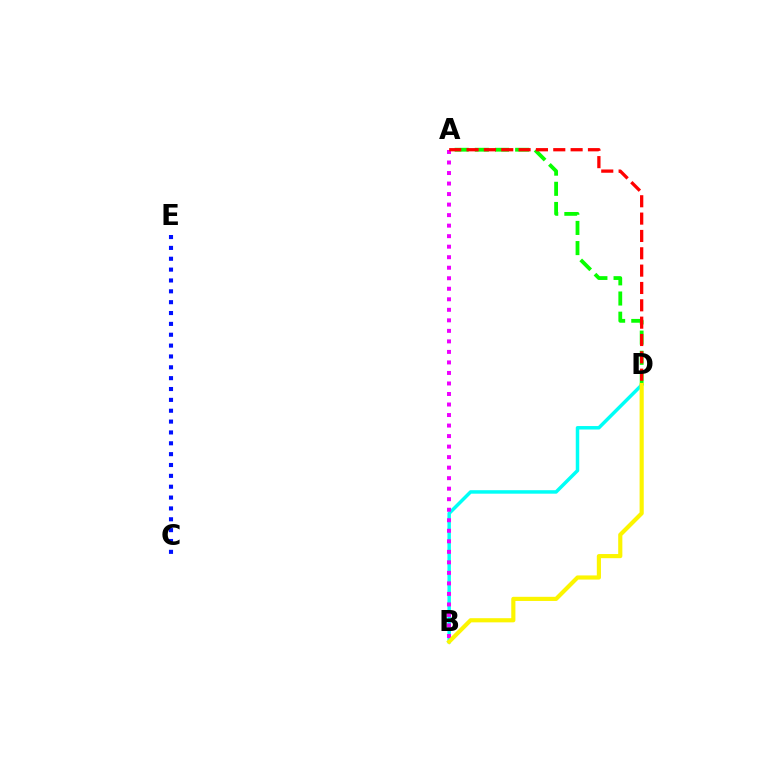{('B', 'D'): [{'color': '#00fff6', 'line_style': 'solid', 'thickness': 2.51}, {'color': '#fcf500', 'line_style': 'solid', 'thickness': 2.99}], ('C', 'E'): [{'color': '#0010ff', 'line_style': 'dotted', 'thickness': 2.95}], ('A', 'D'): [{'color': '#08ff00', 'line_style': 'dashed', 'thickness': 2.74}, {'color': '#ff0000', 'line_style': 'dashed', 'thickness': 2.36}], ('A', 'B'): [{'color': '#ee00ff', 'line_style': 'dotted', 'thickness': 2.86}]}